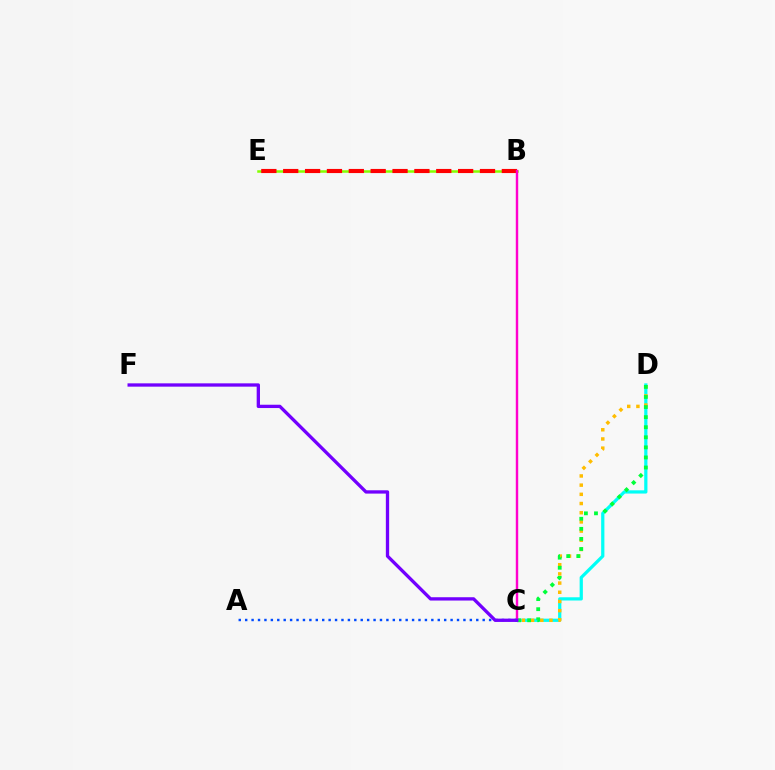{('C', 'D'): [{'color': '#00fff6', 'line_style': 'solid', 'thickness': 2.33}, {'color': '#ffbd00', 'line_style': 'dotted', 'thickness': 2.5}, {'color': '#00ff39', 'line_style': 'dotted', 'thickness': 2.74}], ('B', 'E'): [{'color': '#84ff00', 'line_style': 'solid', 'thickness': 1.82}, {'color': '#ff0000', 'line_style': 'dashed', 'thickness': 2.97}], ('A', 'C'): [{'color': '#004bff', 'line_style': 'dotted', 'thickness': 1.74}], ('B', 'C'): [{'color': '#ff00cf', 'line_style': 'solid', 'thickness': 1.75}], ('C', 'F'): [{'color': '#7200ff', 'line_style': 'solid', 'thickness': 2.38}]}